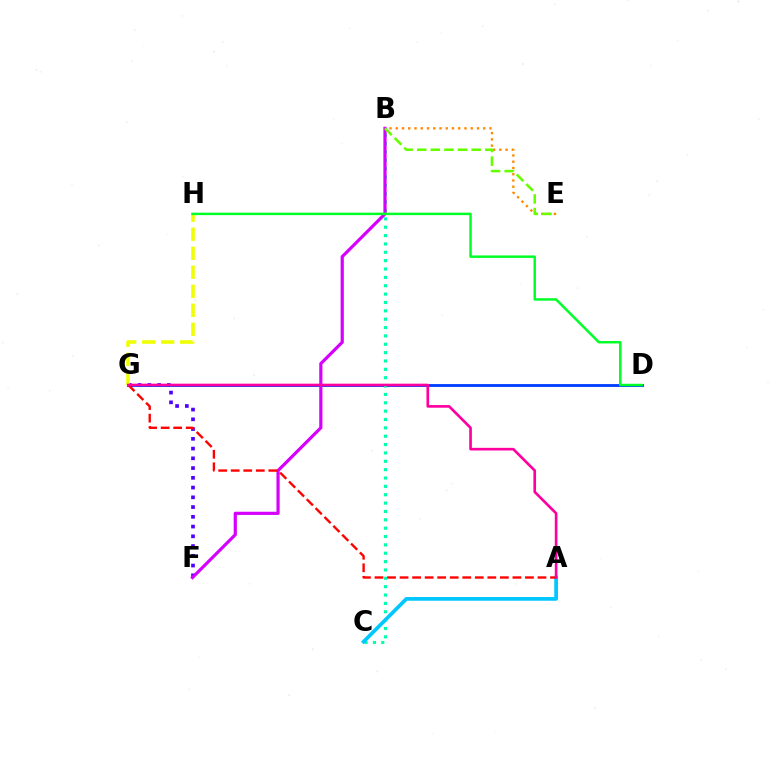{('F', 'G'): [{'color': '#4f00ff', 'line_style': 'dotted', 'thickness': 2.65}], ('D', 'G'): [{'color': '#003fff', 'line_style': 'solid', 'thickness': 2.05}], ('B', 'C'): [{'color': '#00ffaf', 'line_style': 'dotted', 'thickness': 2.27}], ('B', 'F'): [{'color': '#d600ff', 'line_style': 'solid', 'thickness': 2.3}], ('A', 'C'): [{'color': '#00c7ff', 'line_style': 'solid', 'thickness': 2.67}], ('A', 'G'): [{'color': '#ff0000', 'line_style': 'dashed', 'thickness': 1.7}, {'color': '#ff00a0', 'line_style': 'solid', 'thickness': 1.91}], ('B', 'E'): [{'color': '#ff8800', 'line_style': 'dotted', 'thickness': 1.7}, {'color': '#66ff00', 'line_style': 'dashed', 'thickness': 1.85}], ('G', 'H'): [{'color': '#eeff00', 'line_style': 'dashed', 'thickness': 2.58}], ('D', 'H'): [{'color': '#00ff27', 'line_style': 'solid', 'thickness': 1.78}]}